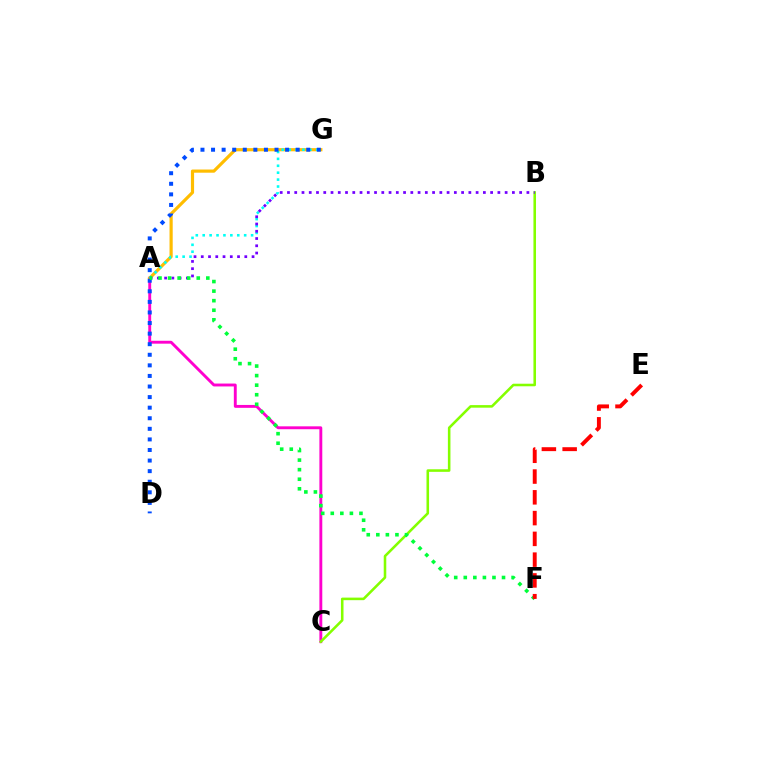{('A', 'C'): [{'color': '#ff00cf', 'line_style': 'solid', 'thickness': 2.08}], ('A', 'G'): [{'color': '#ffbd00', 'line_style': 'solid', 'thickness': 2.28}, {'color': '#00fff6', 'line_style': 'dotted', 'thickness': 1.88}], ('B', 'C'): [{'color': '#84ff00', 'line_style': 'solid', 'thickness': 1.85}], ('A', 'B'): [{'color': '#7200ff', 'line_style': 'dotted', 'thickness': 1.97}], ('D', 'G'): [{'color': '#004bff', 'line_style': 'dotted', 'thickness': 2.87}], ('A', 'F'): [{'color': '#00ff39', 'line_style': 'dotted', 'thickness': 2.6}], ('E', 'F'): [{'color': '#ff0000', 'line_style': 'dashed', 'thickness': 2.82}]}